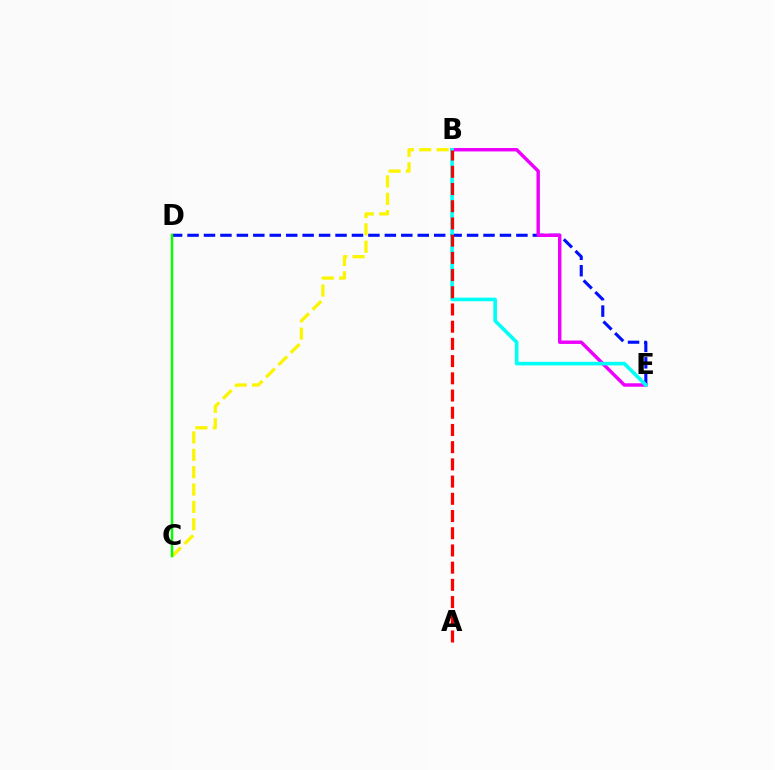{('D', 'E'): [{'color': '#0010ff', 'line_style': 'dashed', 'thickness': 2.23}], ('B', 'E'): [{'color': '#ee00ff', 'line_style': 'solid', 'thickness': 2.47}, {'color': '#00fff6', 'line_style': 'solid', 'thickness': 2.6}], ('B', 'C'): [{'color': '#fcf500', 'line_style': 'dashed', 'thickness': 2.36}], ('C', 'D'): [{'color': '#08ff00', 'line_style': 'solid', 'thickness': 1.79}], ('A', 'B'): [{'color': '#ff0000', 'line_style': 'dashed', 'thickness': 2.34}]}